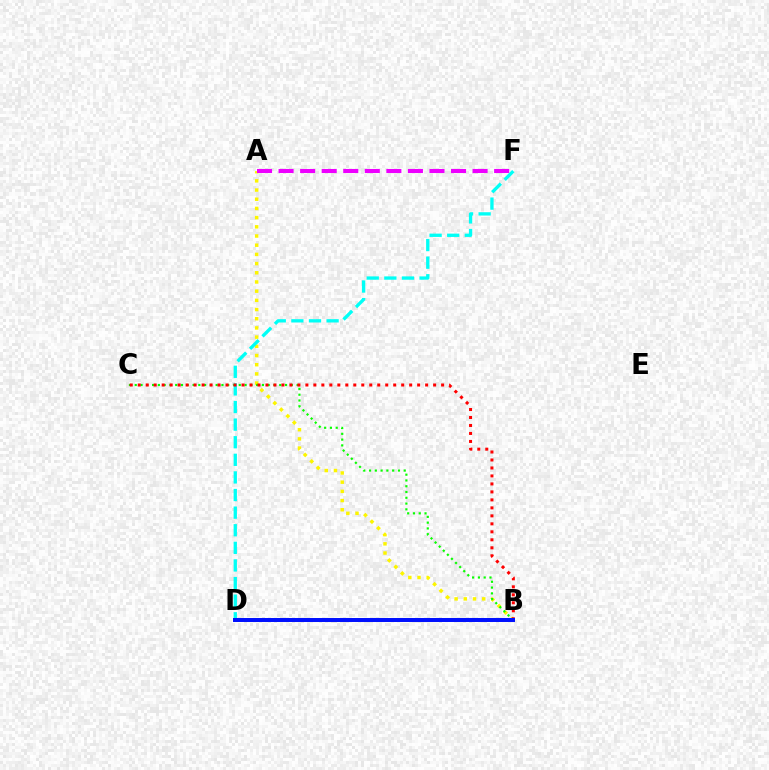{('A', 'B'): [{'color': '#fcf500', 'line_style': 'dotted', 'thickness': 2.5}], ('B', 'C'): [{'color': '#08ff00', 'line_style': 'dotted', 'thickness': 1.57}, {'color': '#ff0000', 'line_style': 'dotted', 'thickness': 2.17}], ('D', 'F'): [{'color': '#00fff6', 'line_style': 'dashed', 'thickness': 2.39}], ('B', 'D'): [{'color': '#0010ff', 'line_style': 'solid', 'thickness': 2.86}], ('A', 'F'): [{'color': '#ee00ff', 'line_style': 'dashed', 'thickness': 2.93}]}